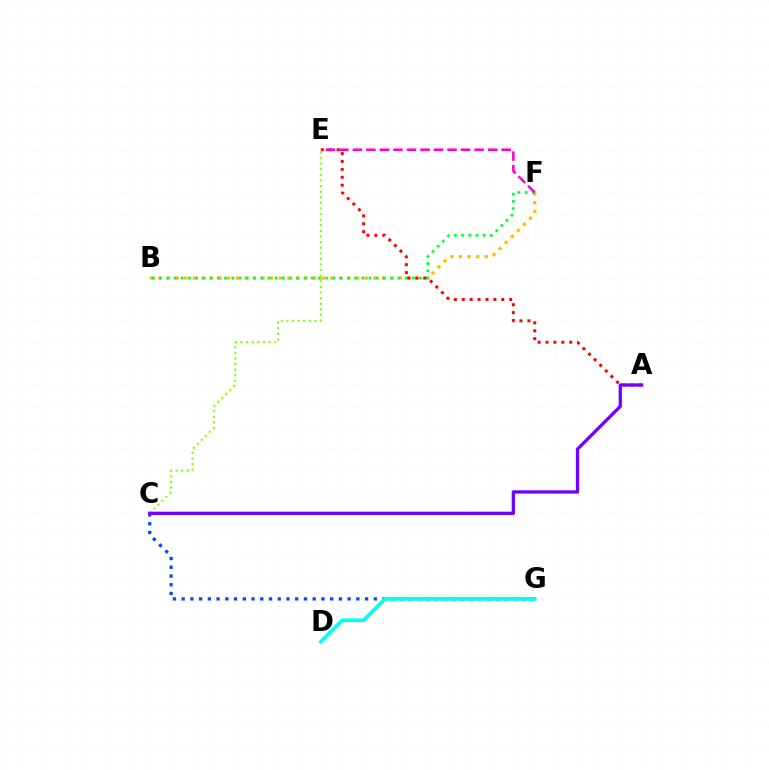{('B', 'F'): [{'color': '#ffbd00', 'line_style': 'dotted', 'thickness': 2.33}, {'color': '#00ff39', 'line_style': 'dotted', 'thickness': 1.96}], ('A', 'E'): [{'color': '#ff0000', 'line_style': 'dotted', 'thickness': 2.15}], ('E', 'F'): [{'color': '#ff00cf', 'line_style': 'dashed', 'thickness': 1.84}], ('C', 'G'): [{'color': '#004bff', 'line_style': 'dotted', 'thickness': 2.37}], ('C', 'E'): [{'color': '#84ff00', 'line_style': 'dotted', 'thickness': 1.52}], ('A', 'C'): [{'color': '#7200ff', 'line_style': 'solid', 'thickness': 2.38}], ('D', 'G'): [{'color': '#00fff6', 'line_style': 'solid', 'thickness': 2.67}]}